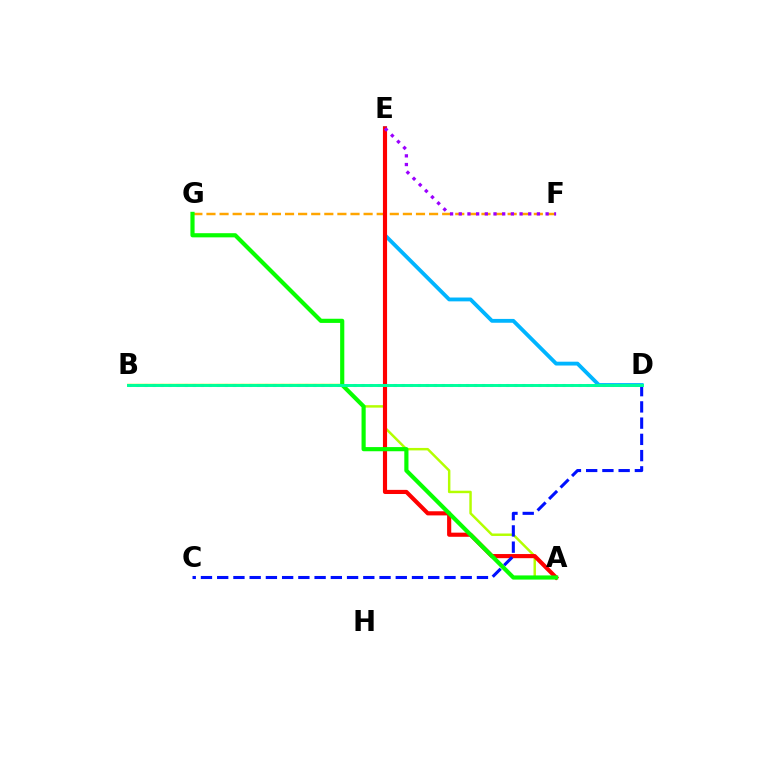{('D', 'E'): [{'color': '#00b5ff', 'line_style': 'solid', 'thickness': 2.76}], ('F', 'G'): [{'color': '#ffa500', 'line_style': 'dashed', 'thickness': 1.78}], ('A', 'B'): [{'color': '#b3ff00', 'line_style': 'solid', 'thickness': 1.77}], ('B', 'D'): [{'color': '#ff00bd', 'line_style': 'dotted', 'thickness': 2.18}, {'color': '#00ff9d', 'line_style': 'solid', 'thickness': 2.13}], ('A', 'E'): [{'color': '#ff0000', 'line_style': 'solid', 'thickness': 2.98}], ('A', 'G'): [{'color': '#08ff00', 'line_style': 'solid', 'thickness': 2.99}], ('C', 'D'): [{'color': '#0010ff', 'line_style': 'dashed', 'thickness': 2.21}], ('E', 'F'): [{'color': '#9b00ff', 'line_style': 'dotted', 'thickness': 2.36}]}